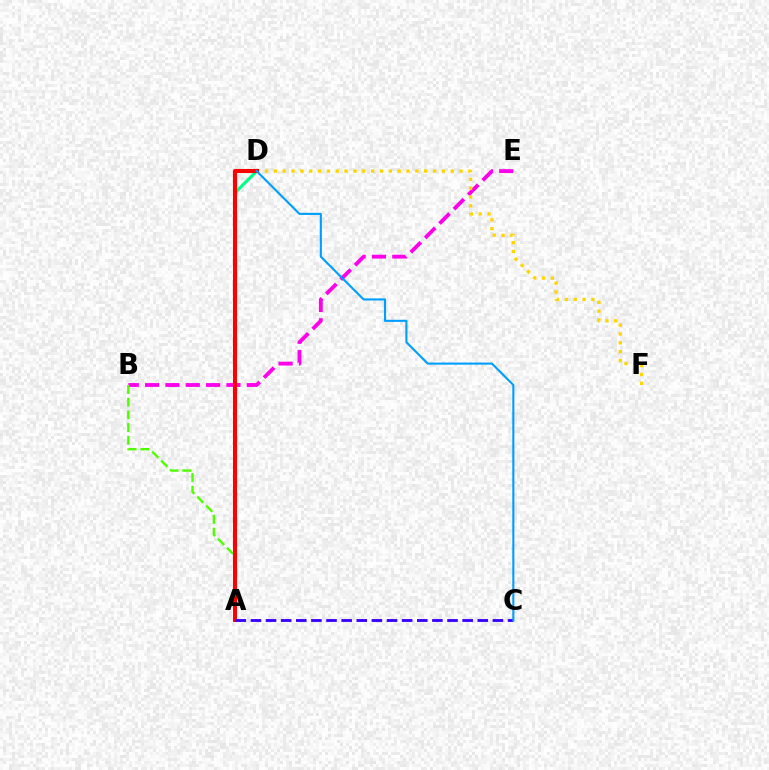{('A', 'D'): [{'color': '#00ff86', 'line_style': 'solid', 'thickness': 2.25}, {'color': '#ff0000', 'line_style': 'solid', 'thickness': 2.93}], ('B', 'E'): [{'color': '#ff00ed', 'line_style': 'dashed', 'thickness': 2.76}], ('D', 'F'): [{'color': '#ffd500', 'line_style': 'dotted', 'thickness': 2.4}], ('A', 'B'): [{'color': '#4fff00', 'line_style': 'dashed', 'thickness': 1.73}], ('A', 'C'): [{'color': '#3700ff', 'line_style': 'dashed', 'thickness': 2.05}], ('C', 'D'): [{'color': '#009eff', 'line_style': 'solid', 'thickness': 1.52}]}